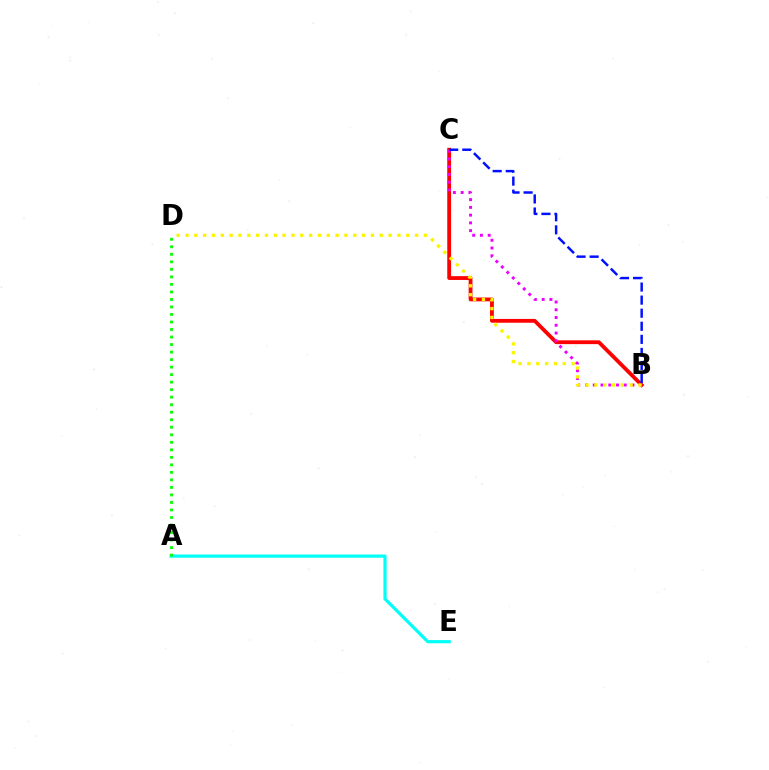{('B', 'C'): [{'color': '#ff0000', 'line_style': 'solid', 'thickness': 2.74}, {'color': '#ee00ff', 'line_style': 'dotted', 'thickness': 2.11}, {'color': '#0010ff', 'line_style': 'dashed', 'thickness': 1.78}], ('A', 'E'): [{'color': '#00fff6', 'line_style': 'solid', 'thickness': 2.3}], ('B', 'D'): [{'color': '#fcf500', 'line_style': 'dotted', 'thickness': 2.4}], ('A', 'D'): [{'color': '#08ff00', 'line_style': 'dotted', 'thickness': 2.04}]}